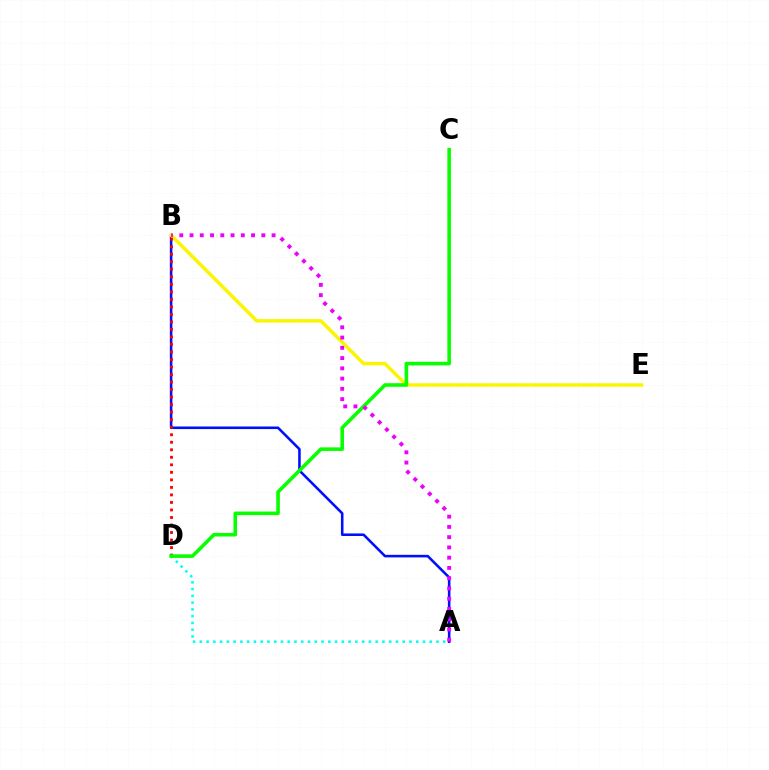{('A', 'B'): [{'color': '#0010ff', 'line_style': 'solid', 'thickness': 1.85}, {'color': '#ee00ff', 'line_style': 'dotted', 'thickness': 2.79}], ('B', 'E'): [{'color': '#fcf500', 'line_style': 'solid', 'thickness': 2.47}], ('A', 'D'): [{'color': '#00fff6', 'line_style': 'dotted', 'thickness': 1.84}], ('B', 'D'): [{'color': '#ff0000', 'line_style': 'dotted', 'thickness': 2.04}], ('C', 'D'): [{'color': '#08ff00', 'line_style': 'solid', 'thickness': 2.58}]}